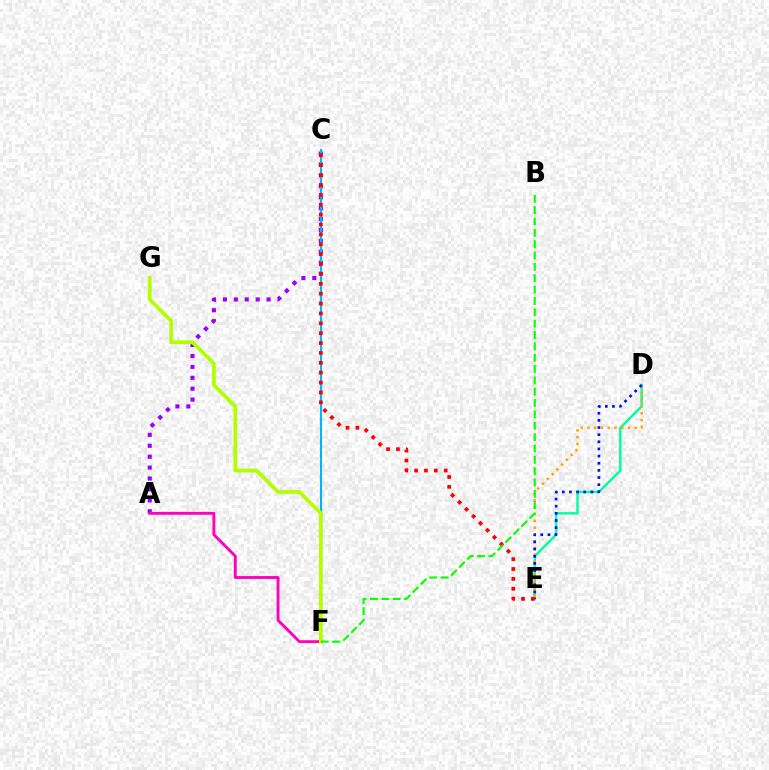{('D', 'E'): [{'color': '#00ff9d', 'line_style': 'solid', 'thickness': 1.75}, {'color': '#ffa500', 'line_style': 'dotted', 'thickness': 1.84}, {'color': '#0010ff', 'line_style': 'dotted', 'thickness': 1.94}], ('A', 'C'): [{'color': '#9b00ff', 'line_style': 'dotted', 'thickness': 2.97}], ('C', 'F'): [{'color': '#00b5ff', 'line_style': 'solid', 'thickness': 1.52}], ('C', 'E'): [{'color': '#ff0000', 'line_style': 'dotted', 'thickness': 2.69}], ('A', 'F'): [{'color': '#ff00bd', 'line_style': 'solid', 'thickness': 2.07}], ('F', 'G'): [{'color': '#b3ff00', 'line_style': 'solid', 'thickness': 2.68}], ('B', 'F'): [{'color': '#08ff00', 'line_style': 'dashed', 'thickness': 1.54}]}